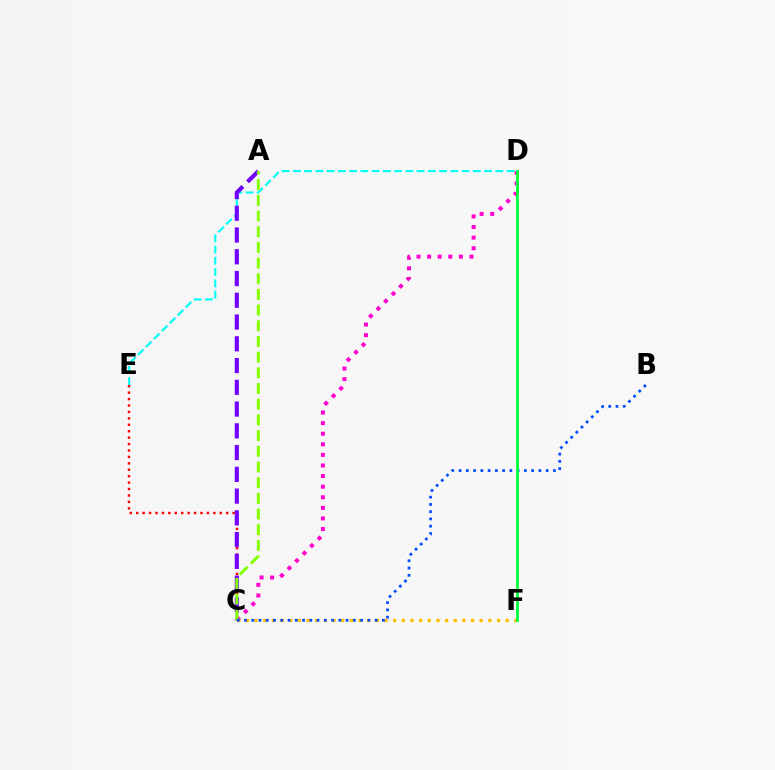{('C', 'D'): [{'color': '#ff00cf', 'line_style': 'dotted', 'thickness': 2.88}], ('C', 'F'): [{'color': '#ffbd00', 'line_style': 'dotted', 'thickness': 2.35}], ('C', 'E'): [{'color': '#ff0000', 'line_style': 'dotted', 'thickness': 1.75}], ('D', 'E'): [{'color': '#00fff6', 'line_style': 'dashed', 'thickness': 1.53}], ('A', 'C'): [{'color': '#7200ff', 'line_style': 'dashed', 'thickness': 2.96}, {'color': '#84ff00', 'line_style': 'dashed', 'thickness': 2.13}], ('B', 'C'): [{'color': '#004bff', 'line_style': 'dotted', 'thickness': 1.97}], ('D', 'F'): [{'color': '#00ff39', 'line_style': 'solid', 'thickness': 2.03}]}